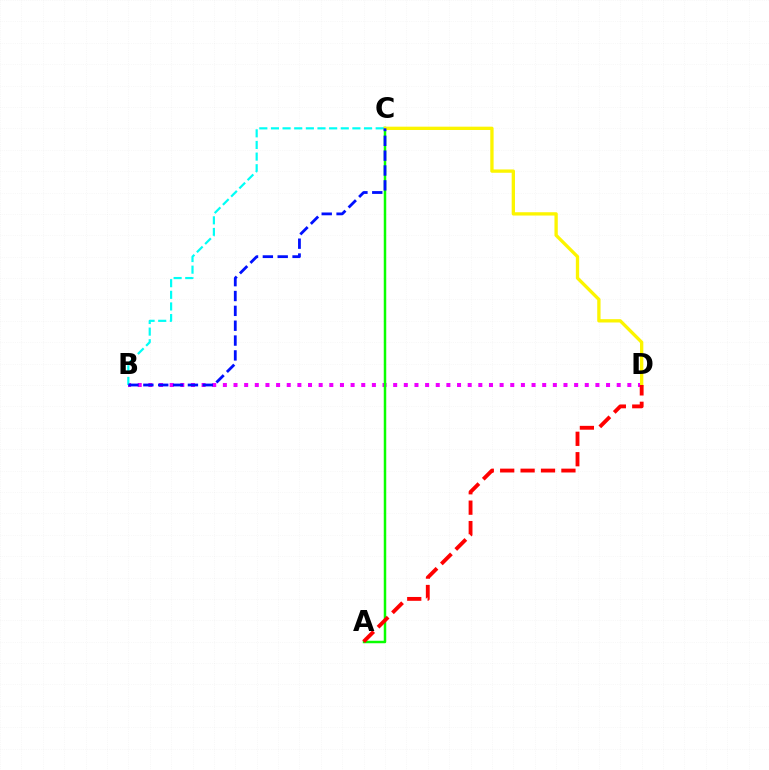{('B', 'D'): [{'color': '#ee00ff', 'line_style': 'dotted', 'thickness': 2.89}], ('A', 'C'): [{'color': '#08ff00', 'line_style': 'solid', 'thickness': 1.79}], ('C', 'D'): [{'color': '#fcf500', 'line_style': 'solid', 'thickness': 2.39}], ('B', 'C'): [{'color': '#00fff6', 'line_style': 'dashed', 'thickness': 1.58}, {'color': '#0010ff', 'line_style': 'dashed', 'thickness': 2.02}], ('A', 'D'): [{'color': '#ff0000', 'line_style': 'dashed', 'thickness': 2.77}]}